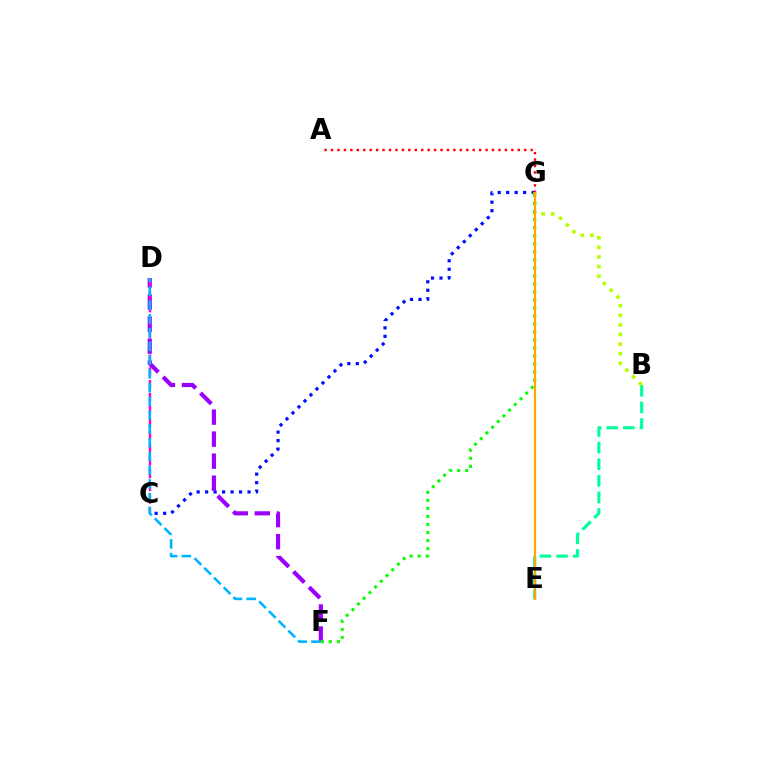{('C', 'G'): [{'color': '#0010ff', 'line_style': 'dotted', 'thickness': 2.3}], ('A', 'G'): [{'color': '#ff0000', 'line_style': 'dotted', 'thickness': 1.75}], ('B', 'E'): [{'color': '#00ff9d', 'line_style': 'dashed', 'thickness': 2.26}], ('B', 'G'): [{'color': '#b3ff00', 'line_style': 'dotted', 'thickness': 2.61}], ('D', 'F'): [{'color': '#9b00ff', 'line_style': 'dashed', 'thickness': 2.99}, {'color': '#00b5ff', 'line_style': 'dashed', 'thickness': 1.87}], ('F', 'G'): [{'color': '#08ff00', 'line_style': 'dotted', 'thickness': 2.18}], ('C', 'D'): [{'color': '#ff00bd', 'line_style': 'dashed', 'thickness': 1.73}], ('E', 'G'): [{'color': '#ffa500', 'line_style': 'solid', 'thickness': 1.57}]}